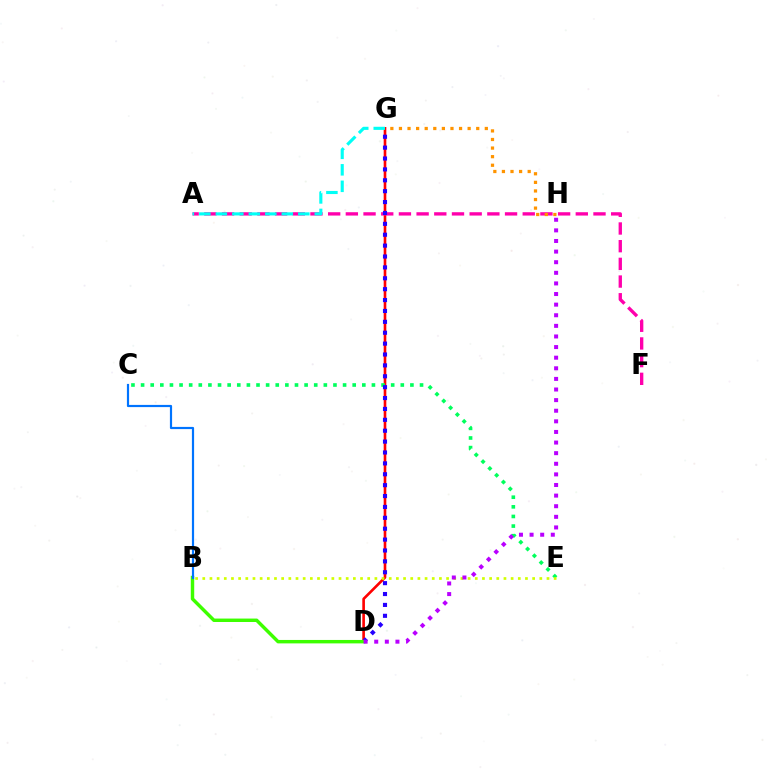{('D', 'G'): [{'color': '#ff0000', 'line_style': 'solid', 'thickness': 1.9}, {'color': '#2500ff', 'line_style': 'dotted', 'thickness': 2.96}], ('C', 'E'): [{'color': '#00ff5c', 'line_style': 'dotted', 'thickness': 2.61}], ('A', 'F'): [{'color': '#ff00ac', 'line_style': 'dashed', 'thickness': 2.4}], ('B', 'E'): [{'color': '#d1ff00', 'line_style': 'dotted', 'thickness': 1.95}], ('B', 'D'): [{'color': '#3dff00', 'line_style': 'solid', 'thickness': 2.48}], ('G', 'H'): [{'color': '#ff9400', 'line_style': 'dotted', 'thickness': 2.33}], ('D', 'H'): [{'color': '#b900ff', 'line_style': 'dotted', 'thickness': 2.88}], ('B', 'C'): [{'color': '#0074ff', 'line_style': 'solid', 'thickness': 1.58}], ('A', 'G'): [{'color': '#00fff6', 'line_style': 'dashed', 'thickness': 2.24}]}